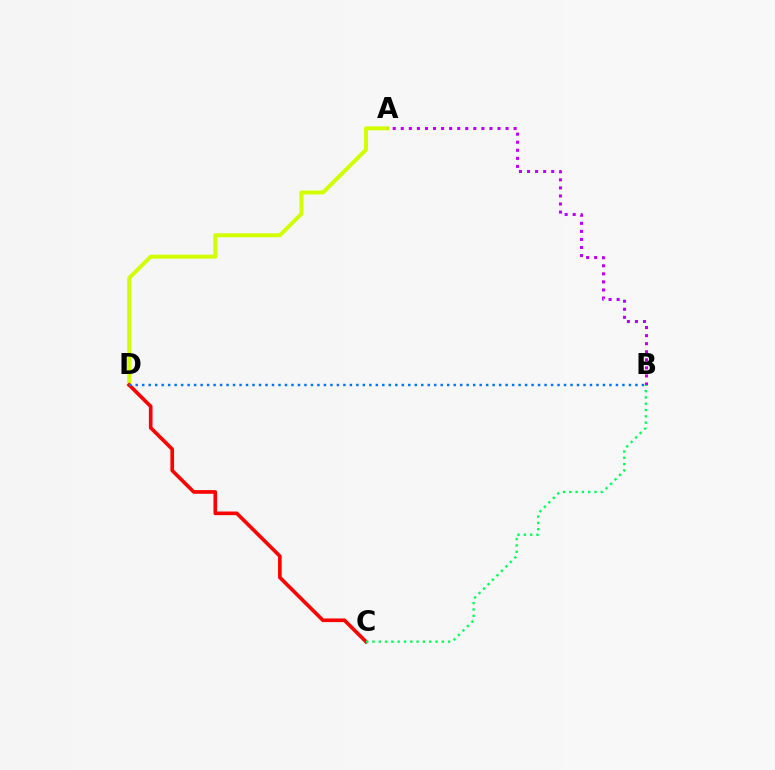{('A', 'D'): [{'color': '#d1ff00', 'line_style': 'solid', 'thickness': 2.85}], ('C', 'D'): [{'color': '#ff0000', 'line_style': 'solid', 'thickness': 2.62}], ('B', 'D'): [{'color': '#0074ff', 'line_style': 'dotted', 'thickness': 1.76}], ('A', 'B'): [{'color': '#b900ff', 'line_style': 'dotted', 'thickness': 2.19}], ('B', 'C'): [{'color': '#00ff5c', 'line_style': 'dotted', 'thickness': 1.71}]}